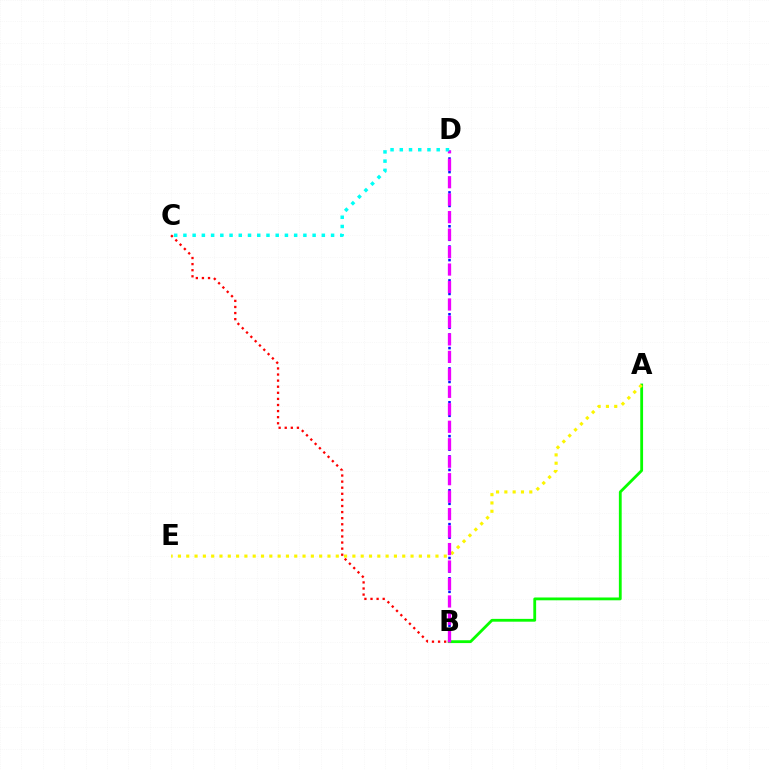{('B', 'C'): [{'color': '#ff0000', 'line_style': 'dotted', 'thickness': 1.66}], ('A', 'B'): [{'color': '#08ff00', 'line_style': 'solid', 'thickness': 2.02}], ('B', 'D'): [{'color': '#0010ff', 'line_style': 'dotted', 'thickness': 1.84}, {'color': '#ee00ff', 'line_style': 'dashed', 'thickness': 2.37}], ('A', 'E'): [{'color': '#fcf500', 'line_style': 'dotted', 'thickness': 2.26}], ('C', 'D'): [{'color': '#00fff6', 'line_style': 'dotted', 'thickness': 2.51}]}